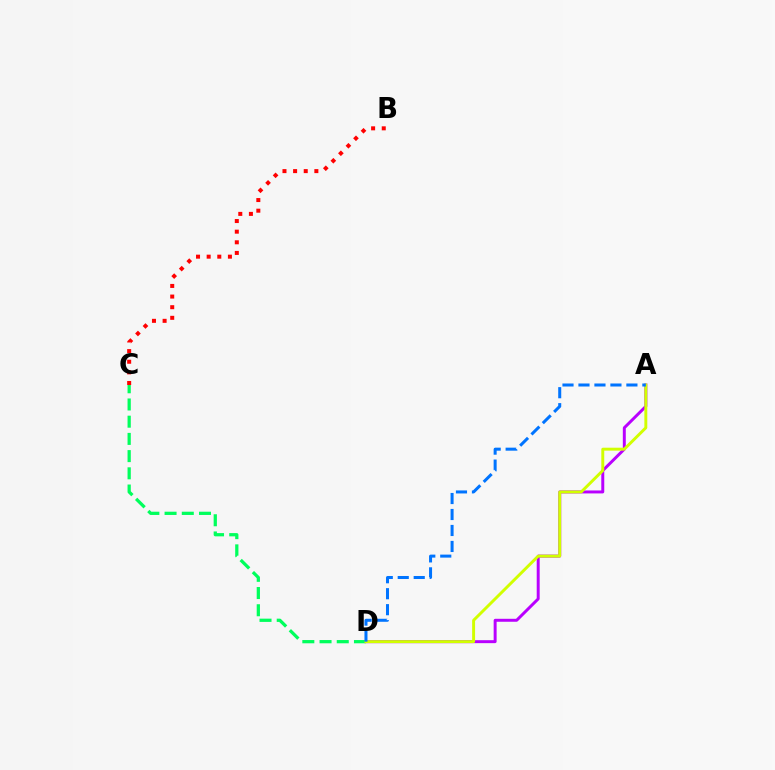{('A', 'D'): [{'color': '#b900ff', 'line_style': 'solid', 'thickness': 2.13}, {'color': '#d1ff00', 'line_style': 'solid', 'thickness': 2.11}, {'color': '#0074ff', 'line_style': 'dashed', 'thickness': 2.17}], ('C', 'D'): [{'color': '#00ff5c', 'line_style': 'dashed', 'thickness': 2.34}], ('B', 'C'): [{'color': '#ff0000', 'line_style': 'dotted', 'thickness': 2.89}]}